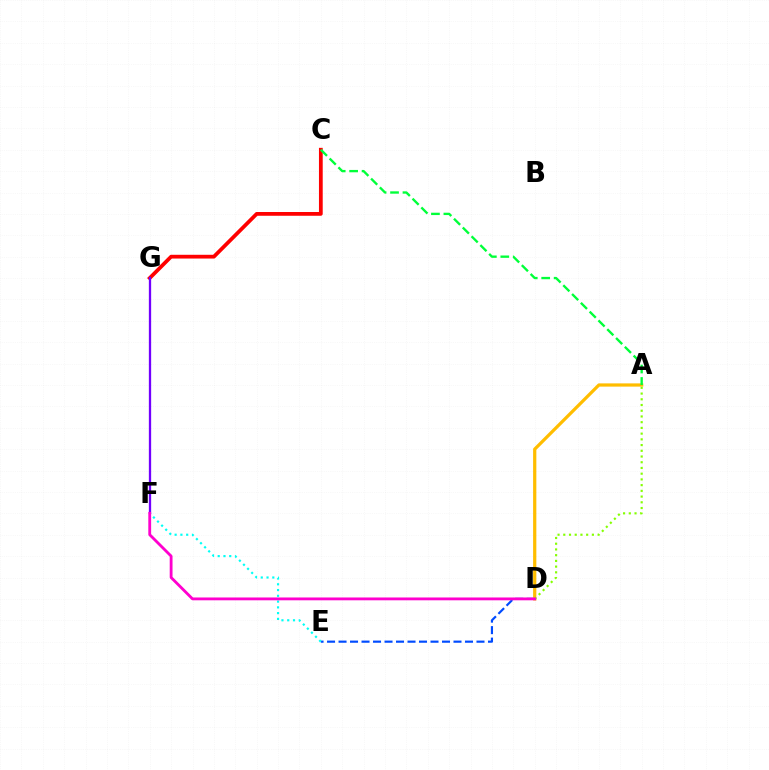{('D', 'E'): [{'color': '#004bff', 'line_style': 'dashed', 'thickness': 1.56}], ('A', 'D'): [{'color': '#ffbd00', 'line_style': 'solid', 'thickness': 2.33}, {'color': '#84ff00', 'line_style': 'dotted', 'thickness': 1.55}], ('C', 'G'): [{'color': '#ff0000', 'line_style': 'solid', 'thickness': 2.71}], ('F', 'G'): [{'color': '#7200ff', 'line_style': 'solid', 'thickness': 1.66}], ('E', 'F'): [{'color': '#00fff6', 'line_style': 'dotted', 'thickness': 1.57}], ('A', 'C'): [{'color': '#00ff39', 'line_style': 'dashed', 'thickness': 1.69}], ('D', 'F'): [{'color': '#ff00cf', 'line_style': 'solid', 'thickness': 2.03}]}